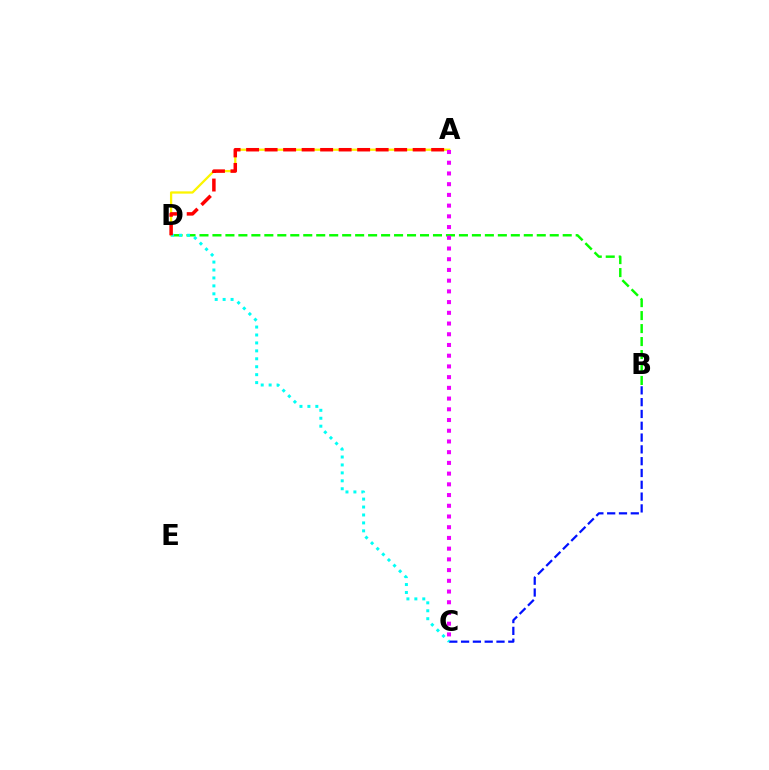{('B', 'D'): [{'color': '#08ff00', 'line_style': 'dashed', 'thickness': 1.76}], ('A', 'D'): [{'color': '#fcf500', 'line_style': 'solid', 'thickness': 1.64}, {'color': '#ff0000', 'line_style': 'dashed', 'thickness': 2.51}], ('B', 'C'): [{'color': '#0010ff', 'line_style': 'dashed', 'thickness': 1.6}], ('C', 'D'): [{'color': '#00fff6', 'line_style': 'dotted', 'thickness': 2.16}], ('A', 'C'): [{'color': '#ee00ff', 'line_style': 'dotted', 'thickness': 2.91}]}